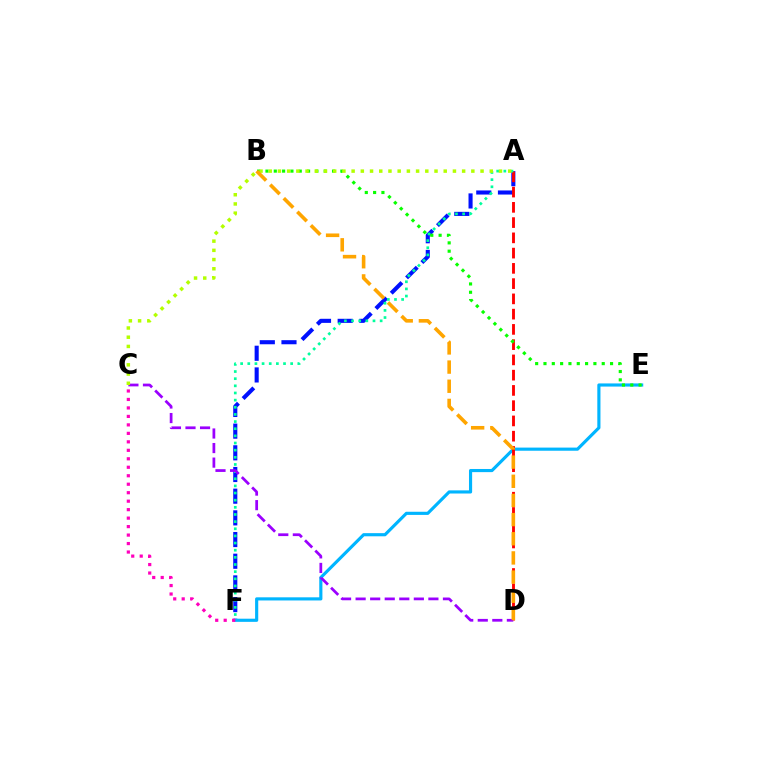{('A', 'F'): [{'color': '#0010ff', 'line_style': 'dashed', 'thickness': 2.95}, {'color': '#00ff9d', 'line_style': 'dotted', 'thickness': 1.94}], ('E', 'F'): [{'color': '#00b5ff', 'line_style': 'solid', 'thickness': 2.27}], ('A', 'D'): [{'color': '#ff0000', 'line_style': 'dashed', 'thickness': 2.07}], ('C', 'D'): [{'color': '#9b00ff', 'line_style': 'dashed', 'thickness': 1.98}], ('C', 'F'): [{'color': '#ff00bd', 'line_style': 'dotted', 'thickness': 2.3}], ('B', 'E'): [{'color': '#08ff00', 'line_style': 'dotted', 'thickness': 2.26}], ('A', 'C'): [{'color': '#b3ff00', 'line_style': 'dotted', 'thickness': 2.5}], ('B', 'D'): [{'color': '#ffa500', 'line_style': 'dashed', 'thickness': 2.6}]}